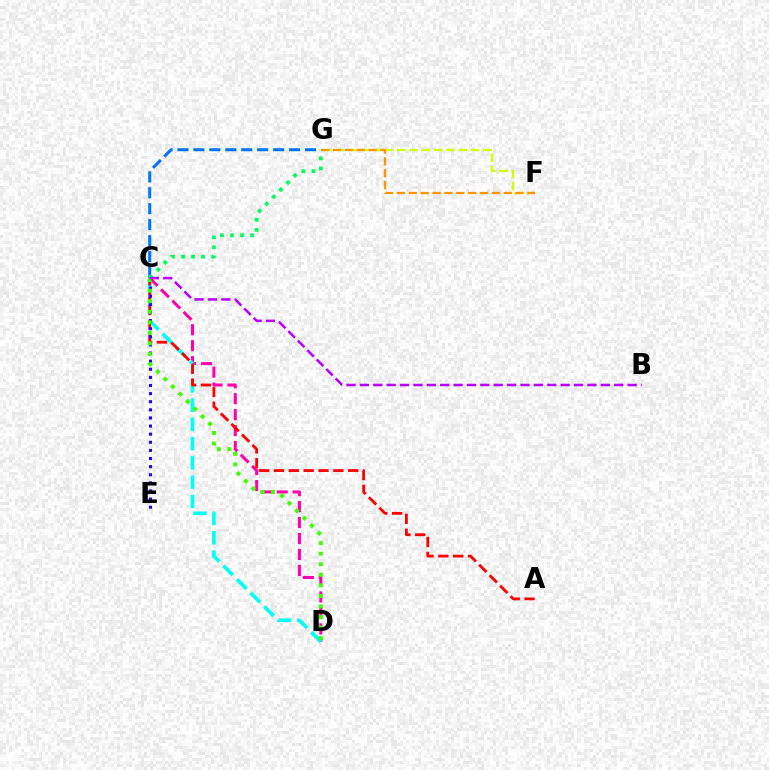{('C', 'D'): [{'color': '#ff00ac', 'line_style': 'dashed', 'thickness': 2.17}, {'color': '#00fff6', 'line_style': 'dashed', 'thickness': 2.62}, {'color': '#3dff00', 'line_style': 'dotted', 'thickness': 2.87}], ('F', 'G'): [{'color': '#d1ff00', 'line_style': 'dashed', 'thickness': 1.67}, {'color': '#ff9400', 'line_style': 'dashed', 'thickness': 1.61}], ('A', 'C'): [{'color': '#ff0000', 'line_style': 'dashed', 'thickness': 2.02}], ('C', 'G'): [{'color': '#0074ff', 'line_style': 'dashed', 'thickness': 2.17}, {'color': '#00ff5c', 'line_style': 'dotted', 'thickness': 2.73}], ('C', 'E'): [{'color': '#2500ff', 'line_style': 'dotted', 'thickness': 2.2}], ('B', 'C'): [{'color': '#b900ff', 'line_style': 'dashed', 'thickness': 1.82}]}